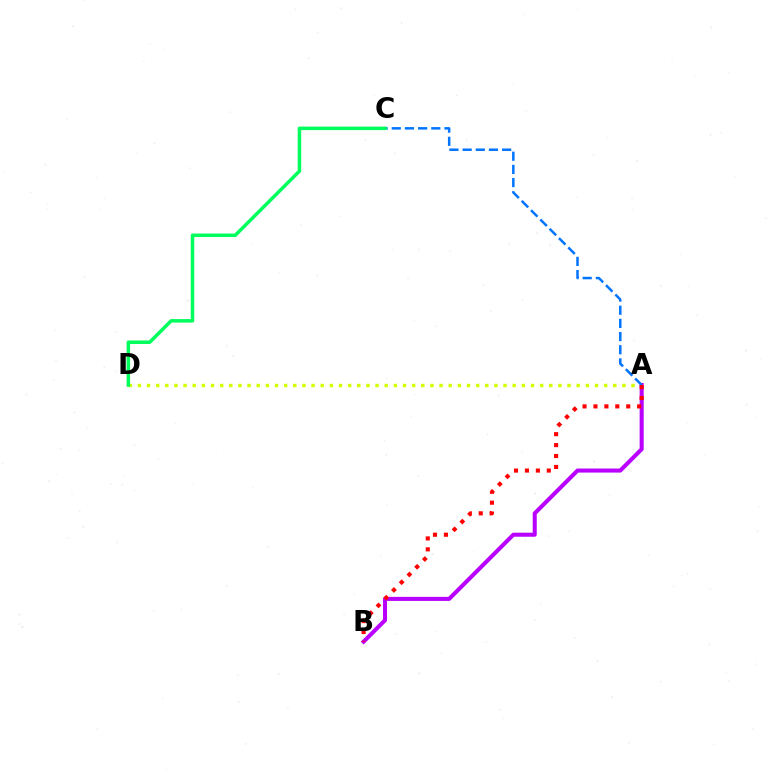{('A', 'D'): [{'color': '#d1ff00', 'line_style': 'dotted', 'thickness': 2.48}], ('A', 'B'): [{'color': '#b900ff', 'line_style': 'solid', 'thickness': 2.91}, {'color': '#ff0000', 'line_style': 'dotted', 'thickness': 2.97}], ('A', 'C'): [{'color': '#0074ff', 'line_style': 'dashed', 'thickness': 1.79}], ('C', 'D'): [{'color': '#00ff5c', 'line_style': 'solid', 'thickness': 2.52}]}